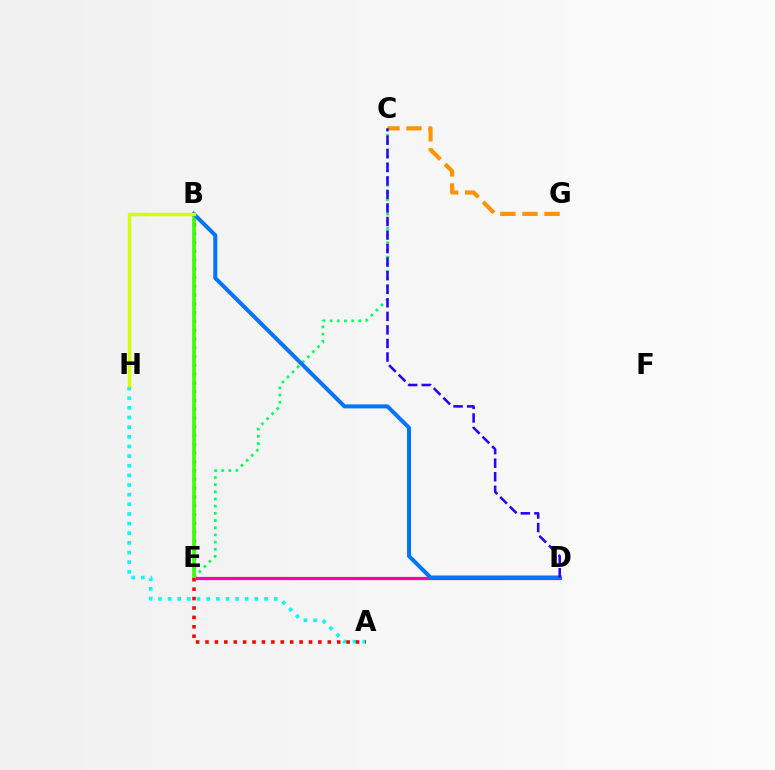{('C', 'E'): [{'color': '#00ff5c', 'line_style': 'dotted', 'thickness': 1.95}], ('B', 'E'): [{'color': '#b900ff', 'line_style': 'dotted', 'thickness': 2.38}, {'color': '#3dff00', 'line_style': 'solid', 'thickness': 2.65}], ('D', 'E'): [{'color': '#ff00ac', 'line_style': 'solid', 'thickness': 2.31}], ('C', 'G'): [{'color': '#ff9400', 'line_style': 'dashed', 'thickness': 3.0}], ('A', 'H'): [{'color': '#00fff6', 'line_style': 'dotted', 'thickness': 2.62}], ('B', 'D'): [{'color': '#0074ff', 'line_style': 'solid', 'thickness': 2.88}], ('C', 'D'): [{'color': '#2500ff', 'line_style': 'dashed', 'thickness': 1.84}], ('B', 'H'): [{'color': '#d1ff00', 'line_style': 'solid', 'thickness': 2.47}], ('A', 'E'): [{'color': '#ff0000', 'line_style': 'dotted', 'thickness': 2.56}]}